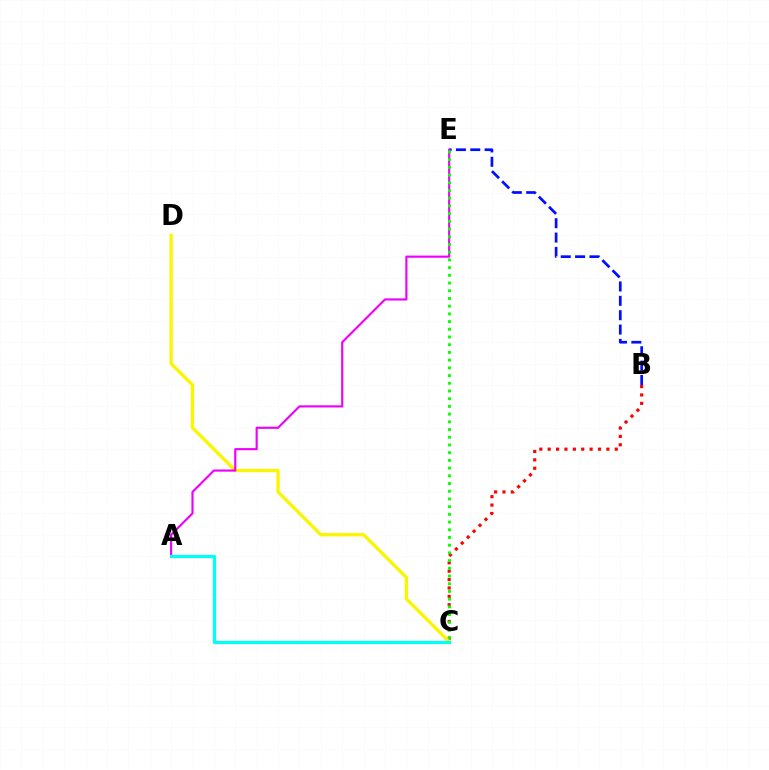{('B', 'C'): [{'color': '#ff0000', 'line_style': 'dotted', 'thickness': 2.28}], ('C', 'D'): [{'color': '#fcf500', 'line_style': 'solid', 'thickness': 2.39}], ('B', 'E'): [{'color': '#0010ff', 'line_style': 'dashed', 'thickness': 1.95}], ('A', 'E'): [{'color': '#ee00ff', 'line_style': 'solid', 'thickness': 1.55}], ('C', 'E'): [{'color': '#08ff00', 'line_style': 'dotted', 'thickness': 2.09}], ('A', 'C'): [{'color': '#00fff6', 'line_style': 'solid', 'thickness': 2.3}]}